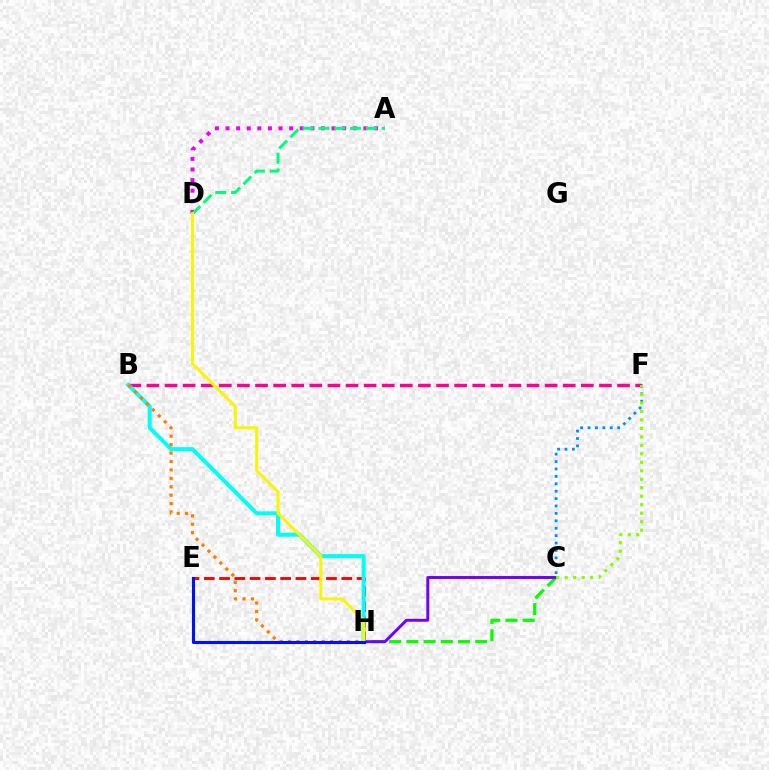{('C', 'H'): [{'color': '#08ff00', 'line_style': 'dashed', 'thickness': 2.34}, {'color': '#7200ff', 'line_style': 'solid', 'thickness': 2.12}], ('B', 'F'): [{'color': '#ff0094', 'line_style': 'dashed', 'thickness': 2.46}], ('E', 'H'): [{'color': '#ff0000', 'line_style': 'dashed', 'thickness': 2.08}, {'color': '#0010ff', 'line_style': 'solid', 'thickness': 2.22}], ('A', 'D'): [{'color': '#ee00ff', 'line_style': 'dotted', 'thickness': 2.88}, {'color': '#00ff74', 'line_style': 'dashed', 'thickness': 2.15}], ('B', 'H'): [{'color': '#00fff6', 'line_style': 'solid', 'thickness': 2.9}, {'color': '#ff7c00', 'line_style': 'dotted', 'thickness': 2.29}], ('C', 'F'): [{'color': '#008cff', 'line_style': 'dotted', 'thickness': 2.01}, {'color': '#84ff00', 'line_style': 'dotted', 'thickness': 2.3}], ('D', 'H'): [{'color': '#fcf500', 'line_style': 'solid', 'thickness': 2.17}]}